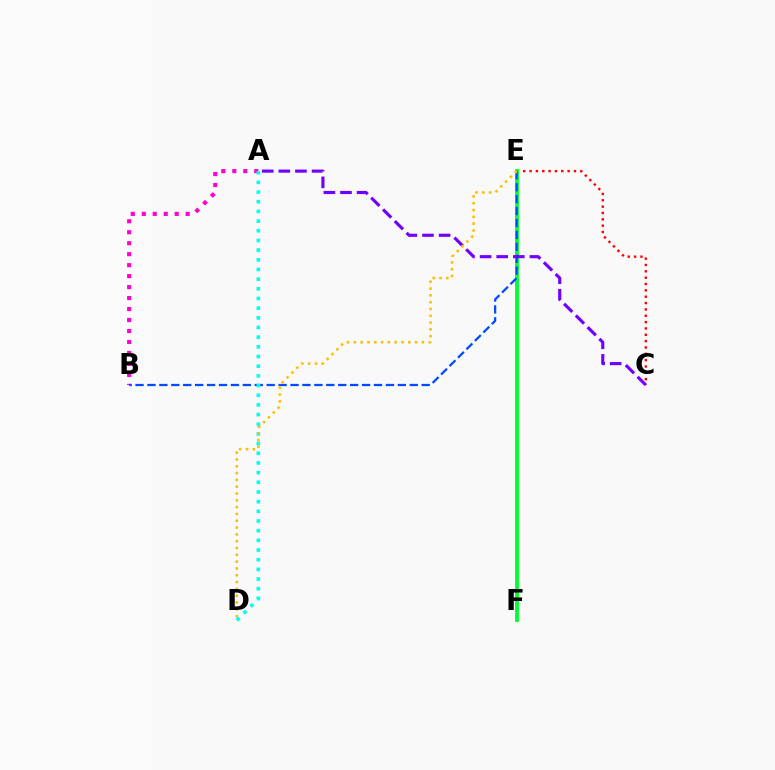{('A', 'B'): [{'color': '#ff00cf', 'line_style': 'dotted', 'thickness': 2.98}], ('E', 'F'): [{'color': '#84ff00', 'line_style': 'solid', 'thickness': 2.73}, {'color': '#00ff39', 'line_style': 'solid', 'thickness': 2.72}], ('C', 'E'): [{'color': '#ff0000', 'line_style': 'dotted', 'thickness': 1.72}], ('B', 'E'): [{'color': '#004bff', 'line_style': 'dashed', 'thickness': 1.62}], ('A', 'D'): [{'color': '#00fff6', 'line_style': 'dotted', 'thickness': 2.63}], ('A', 'C'): [{'color': '#7200ff', 'line_style': 'dashed', 'thickness': 2.26}], ('D', 'E'): [{'color': '#ffbd00', 'line_style': 'dotted', 'thickness': 1.85}]}